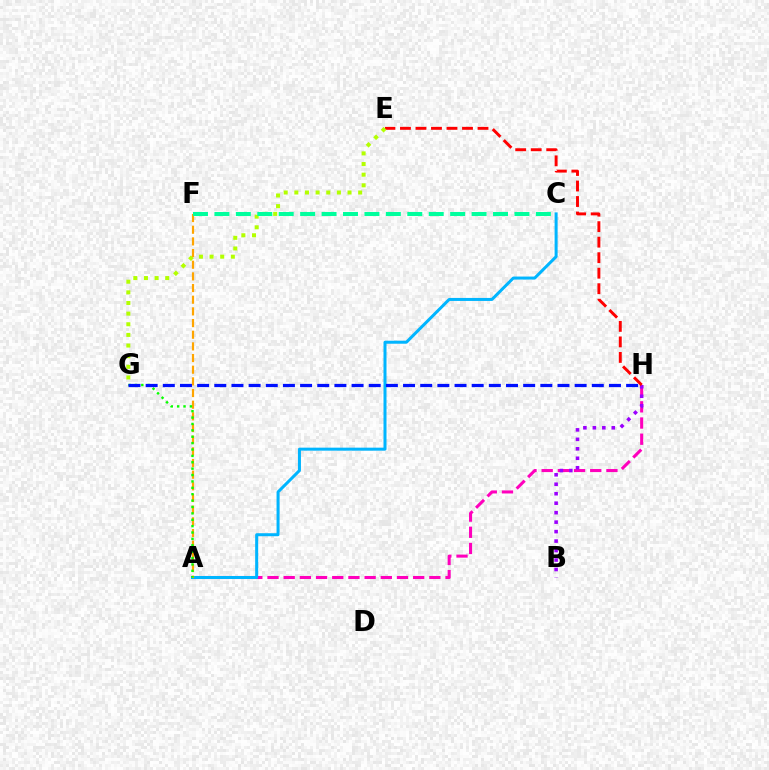{('A', 'H'): [{'color': '#ff00bd', 'line_style': 'dashed', 'thickness': 2.2}], ('A', 'C'): [{'color': '#00b5ff', 'line_style': 'solid', 'thickness': 2.17}], ('B', 'H'): [{'color': '#9b00ff', 'line_style': 'dotted', 'thickness': 2.57}], ('E', 'H'): [{'color': '#ff0000', 'line_style': 'dashed', 'thickness': 2.11}], ('E', 'G'): [{'color': '#b3ff00', 'line_style': 'dotted', 'thickness': 2.89}], ('A', 'F'): [{'color': '#ffa500', 'line_style': 'dashed', 'thickness': 1.58}], ('C', 'F'): [{'color': '#00ff9d', 'line_style': 'dashed', 'thickness': 2.91}], ('A', 'G'): [{'color': '#08ff00', 'line_style': 'dotted', 'thickness': 1.73}], ('G', 'H'): [{'color': '#0010ff', 'line_style': 'dashed', 'thickness': 2.33}]}